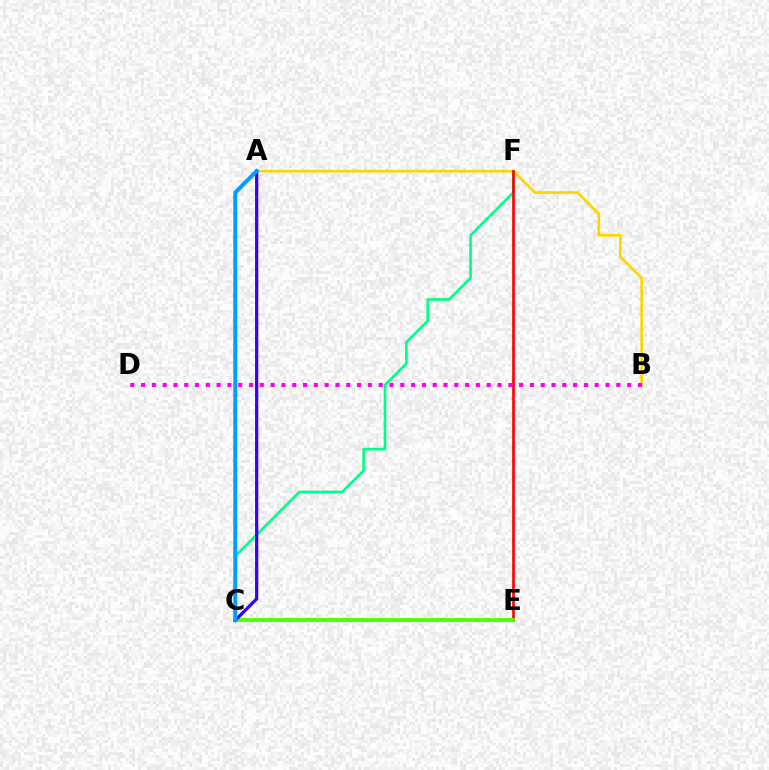{('C', 'F'): [{'color': '#00ff86', 'line_style': 'solid', 'thickness': 1.9}], ('A', 'B'): [{'color': '#ffd500', 'line_style': 'solid', 'thickness': 1.92}], ('E', 'F'): [{'color': '#ff0000', 'line_style': 'solid', 'thickness': 1.91}], ('B', 'D'): [{'color': '#ff00ed', 'line_style': 'dotted', 'thickness': 2.94}], ('C', 'E'): [{'color': '#4fff00', 'line_style': 'solid', 'thickness': 2.79}], ('A', 'C'): [{'color': '#3700ff', 'line_style': 'solid', 'thickness': 2.33}, {'color': '#009eff', 'line_style': 'solid', 'thickness': 2.87}]}